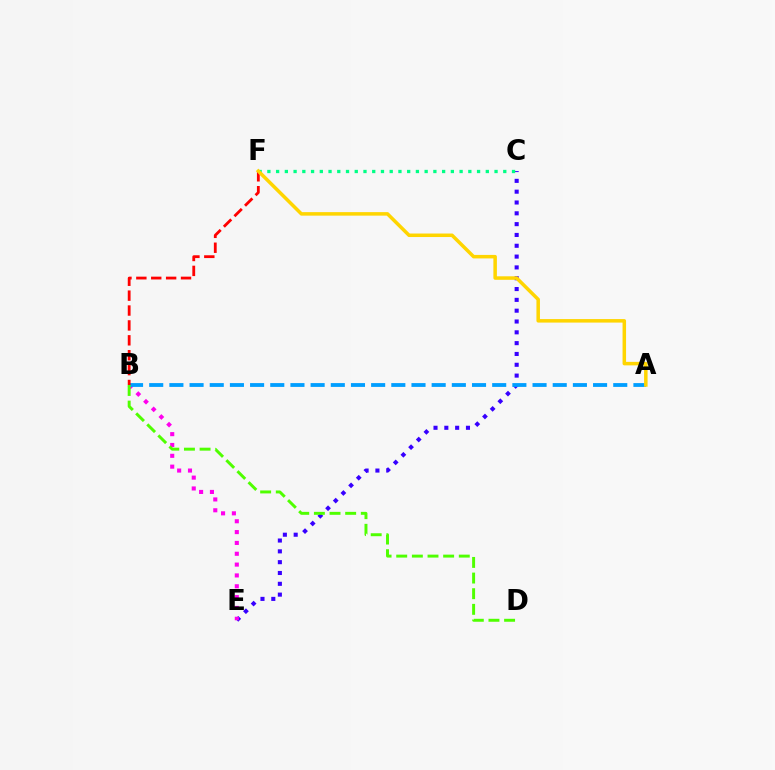{('C', 'E'): [{'color': '#3700ff', 'line_style': 'dotted', 'thickness': 2.94}], ('C', 'F'): [{'color': '#00ff86', 'line_style': 'dotted', 'thickness': 2.37}], ('B', 'E'): [{'color': '#ff00ed', 'line_style': 'dotted', 'thickness': 2.94}], ('A', 'B'): [{'color': '#009eff', 'line_style': 'dashed', 'thickness': 2.74}], ('B', 'F'): [{'color': '#ff0000', 'line_style': 'dashed', 'thickness': 2.02}], ('B', 'D'): [{'color': '#4fff00', 'line_style': 'dashed', 'thickness': 2.12}], ('A', 'F'): [{'color': '#ffd500', 'line_style': 'solid', 'thickness': 2.53}]}